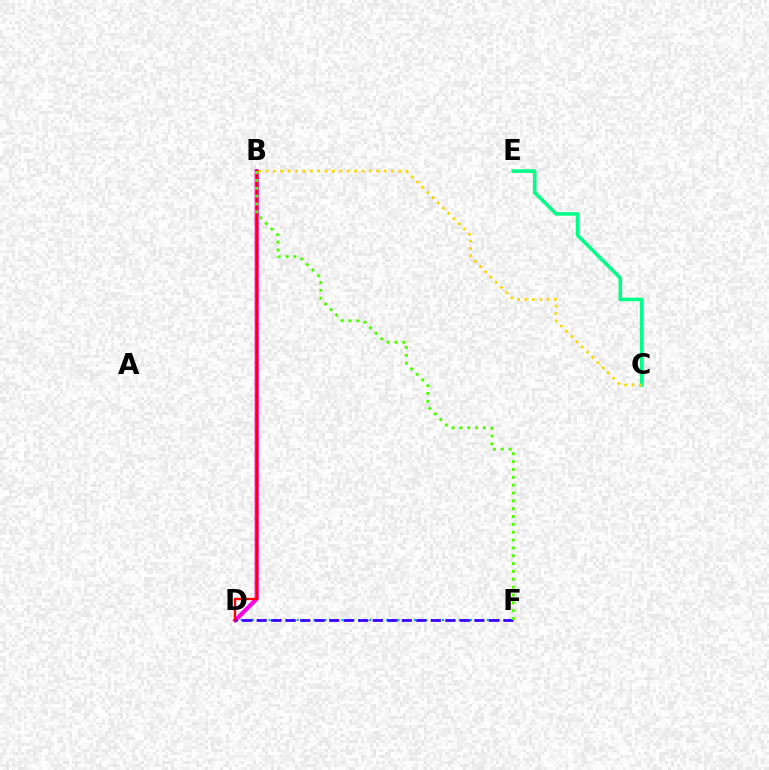{('C', 'E'): [{'color': '#00ff86', 'line_style': 'solid', 'thickness': 2.56}], ('D', 'F'): [{'color': '#009eff', 'line_style': 'dotted', 'thickness': 1.52}, {'color': '#3700ff', 'line_style': 'dashed', 'thickness': 1.97}], ('B', 'D'): [{'color': '#ff00ed', 'line_style': 'solid', 'thickness': 2.97}, {'color': '#ff0000', 'line_style': 'solid', 'thickness': 1.69}], ('B', 'C'): [{'color': '#ffd500', 'line_style': 'dotted', 'thickness': 2.0}], ('B', 'F'): [{'color': '#4fff00', 'line_style': 'dotted', 'thickness': 2.13}]}